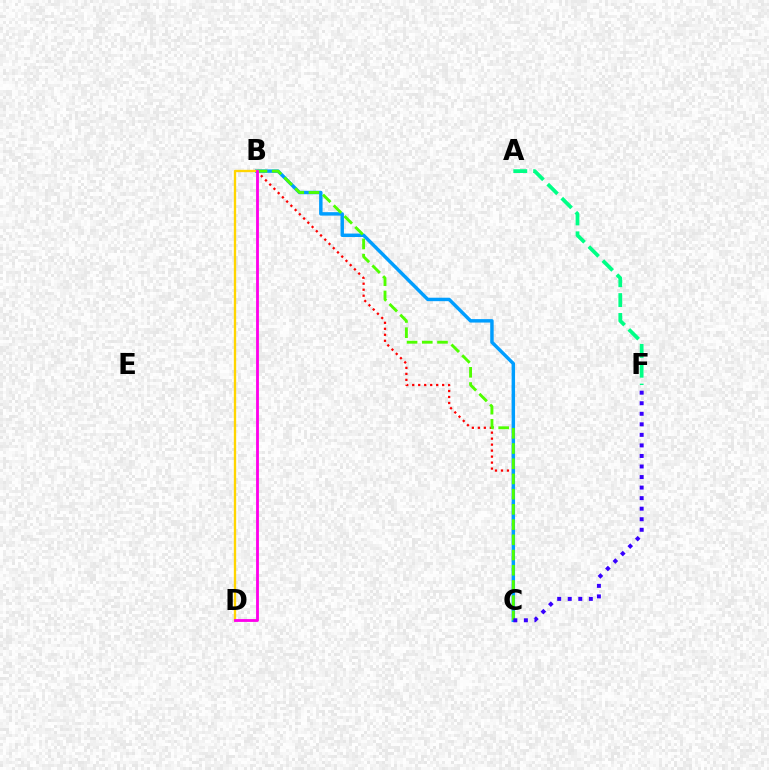{('B', 'C'): [{'color': '#ff0000', 'line_style': 'dotted', 'thickness': 1.63}, {'color': '#009eff', 'line_style': 'solid', 'thickness': 2.48}, {'color': '#4fff00', 'line_style': 'dashed', 'thickness': 2.07}], ('B', 'D'): [{'color': '#ffd500', 'line_style': 'solid', 'thickness': 1.68}, {'color': '#ff00ed', 'line_style': 'solid', 'thickness': 2.03}], ('C', 'F'): [{'color': '#3700ff', 'line_style': 'dotted', 'thickness': 2.87}], ('A', 'F'): [{'color': '#00ff86', 'line_style': 'dashed', 'thickness': 2.7}]}